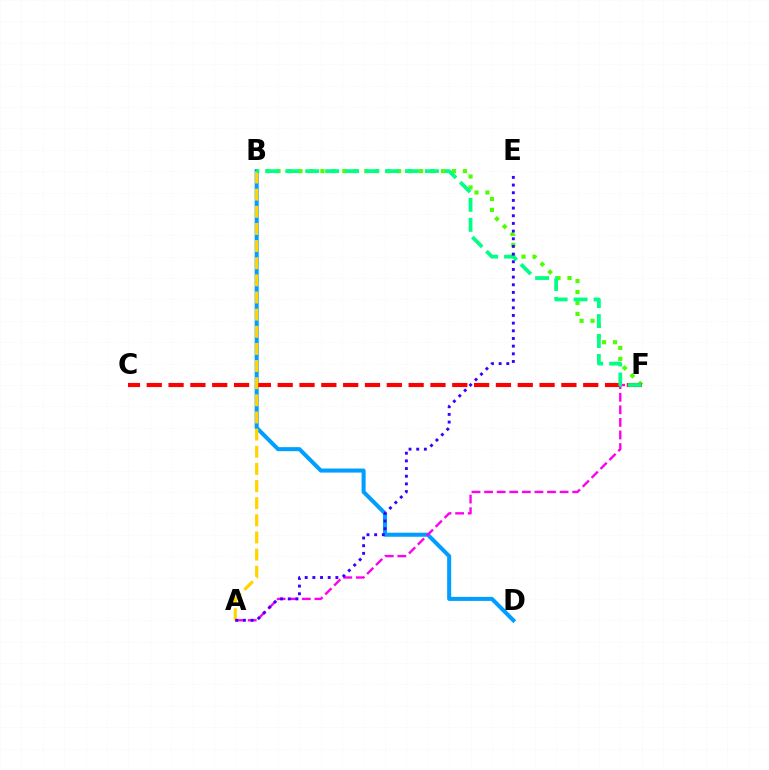{('B', 'D'): [{'color': '#009eff', 'line_style': 'solid', 'thickness': 2.91}], ('A', 'F'): [{'color': '#ff00ed', 'line_style': 'dashed', 'thickness': 1.71}], ('B', 'F'): [{'color': '#4fff00', 'line_style': 'dotted', 'thickness': 2.98}, {'color': '#00ff86', 'line_style': 'dashed', 'thickness': 2.71}], ('C', 'F'): [{'color': '#ff0000', 'line_style': 'dashed', 'thickness': 2.96}], ('A', 'B'): [{'color': '#ffd500', 'line_style': 'dashed', 'thickness': 2.33}], ('A', 'E'): [{'color': '#3700ff', 'line_style': 'dotted', 'thickness': 2.08}]}